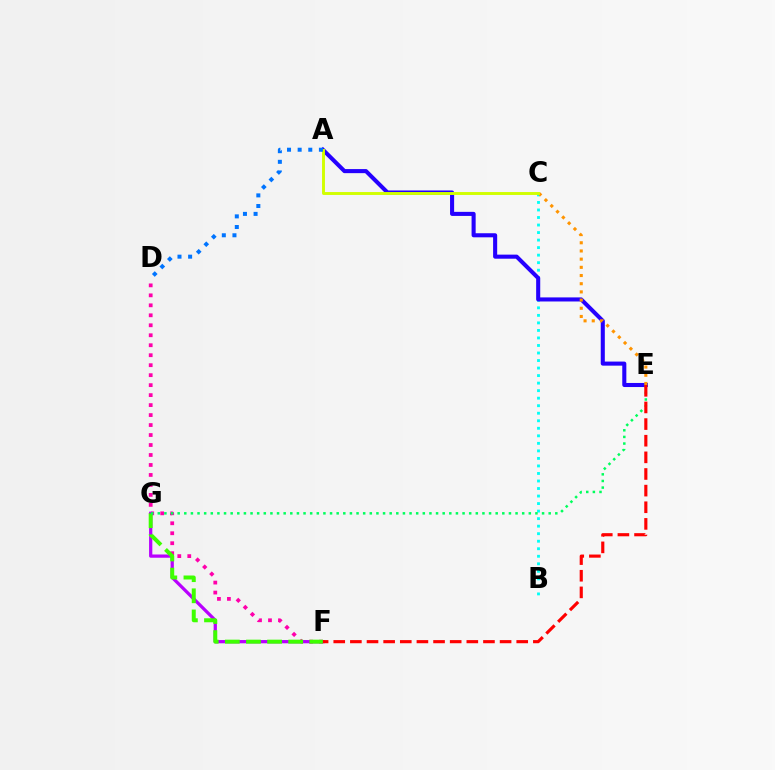{('B', 'C'): [{'color': '#00fff6', 'line_style': 'dotted', 'thickness': 2.05}], ('D', 'F'): [{'color': '#ff00ac', 'line_style': 'dotted', 'thickness': 2.71}], ('A', 'E'): [{'color': '#2500ff', 'line_style': 'solid', 'thickness': 2.93}], ('F', 'G'): [{'color': '#b900ff', 'line_style': 'solid', 'thickness': 2.34}, {'color': '#3dff00', 'line_style': 'dashed', 'thickness': 2.87}], ('C', 'E'): [{'color': '#ff9400', 'line_style': 'dotted', 'thickness': 2.22}], ('E', 'G'): [{'color': '#00ff5c', 'line_style': 'dotted', 'thickness': 1.8}], ('E', 'F'): [{'color': '#ff0000', 'line_style': 'dashed', 'thickness': 2.26}], ('A', 'C'): [{'color': '#d1ff00', 'line_style': 'solid', 'thickness': 2.1}], ('A', 'D'): [{'color': '#0074ff', 'line_style': 'dotted', 'thickness': 2.89}]}